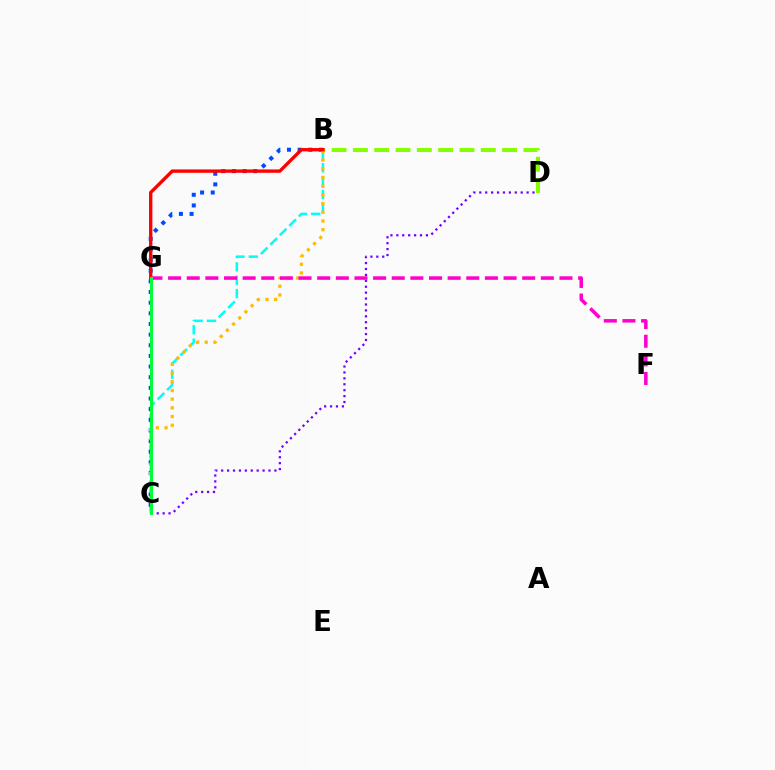{('B', 'C'): [{'color': '#00fff6', 'line_style': 'dashed', 'thickness': 1.81}, {'color': '#004bff', 'line_style': 'dotted', 'thickness': 2.89}, {'color': '#ffbd00', 'line_style': 'dotted', 'thickness': 2.37}], ('B', 'D'): [{'color': '#84ff00', 'line_style': 'dashed', 'thickness': 2.9}], ('C', 'D'): [{'color': '#7200ff', 'line_style': 'dotted', 'thickness': 1.61}], ('F', 'G'): [{'color': '#ff00cf', 'line_style': 'dashed', 'thickness': 2.53}], ('B', 'G'): [{'color': '#ff0000', 'line_style': 'solid', 'thickness': 2.41}], ('C', 'G'): [{'color': '#00ff39', 'line_style': 'solid', 'thickness': 2.14}]}